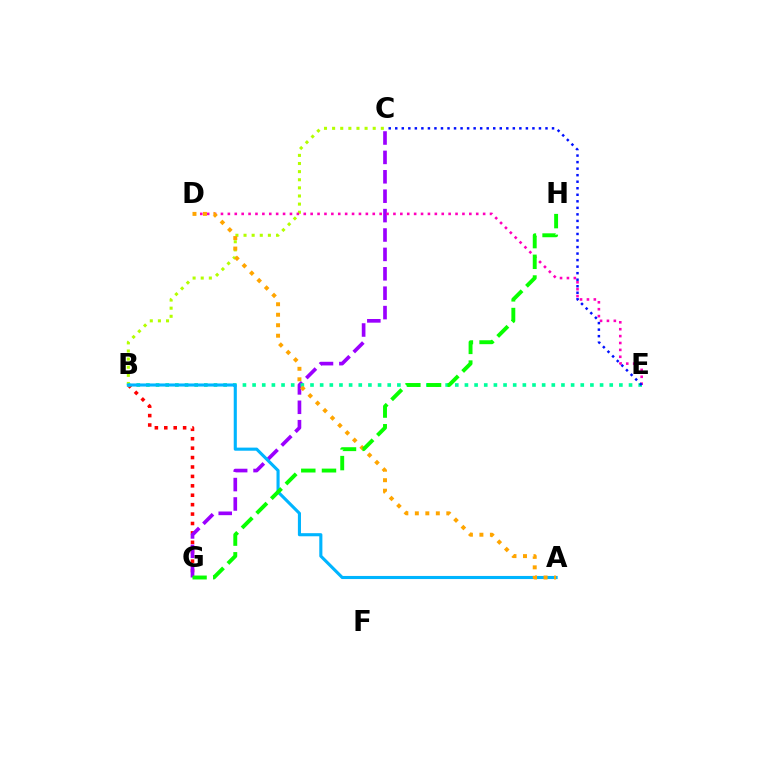{('B', 'G'): [{'color': '#ff0000', 'line_style': 'dotted', 'thickness': 2.56}], ('B', 'C'): [{'color': '#b3ff00', 'line_style': 'dotted', 'thickness': 2.21}], ('C', 'G'): [{'color': '#9b00ff', 'line_style': 'dashed', 'thickness': 2.64}], ('D', 'E'): [{'color': '#ff00bd', 'line_style': 'dotted', 'thickness': 1.87}], ('B', 'E'): [{'color': '#00ff9d', 'line_style': 'dotted', 'thickness': 2.62}], ('A', 'B'): [{'color': '#00b5ff', 'line_style': 'solid', 'thickness': 2.24}], ('A', 'D'): [{'color': '#ffa500', 'line_style': 'dotted', 'thickness': 2.85}], ('C', 'E'): [{'color': '#0010ff', 'line_style': 'dotted', 'thickness': 1.77}], ('G', 'H'): [{'color': '#08ff00', 'line_style': 'dashed', 'thickness': 2.81}]}